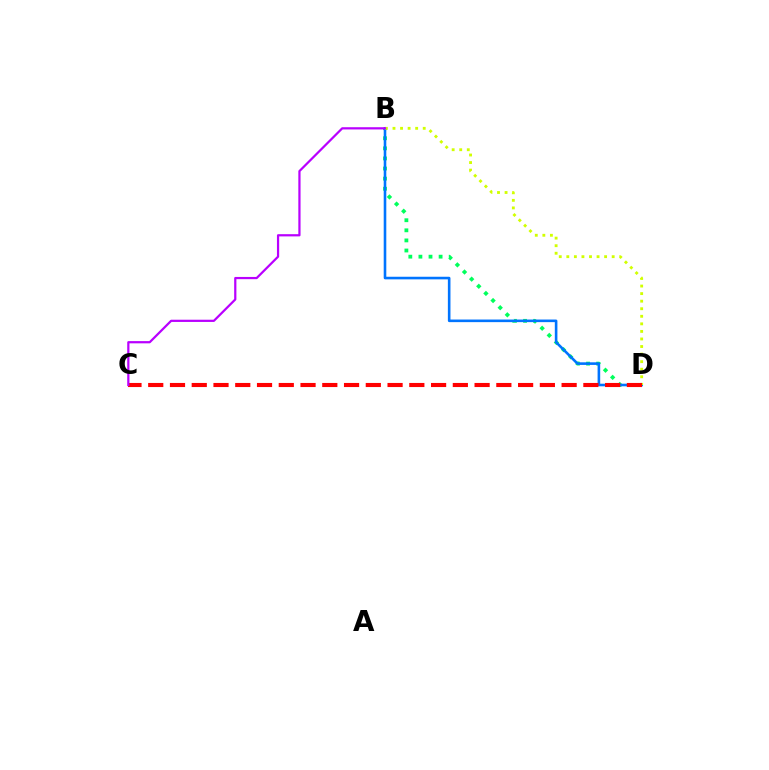{('B', 'D'): [{'color': '#00ff5c', 'line_style': 'dotted', 'thickness': 2.74}, {'color': '#0074ff', 'line_style': 'solid', 'thickness': 1.87}, {'color': '#d1ff00', 'line_style': 'dotted', 'thickness': 2.05}], ('C', 'D'): [{'color': '#ff0000', 'line_style': 'dashed', 'thickness': 2.96}], ('B', 'C'): [{'color': '#b900ff', 'line_style': 'solid', 'thickness': 1.6}]}